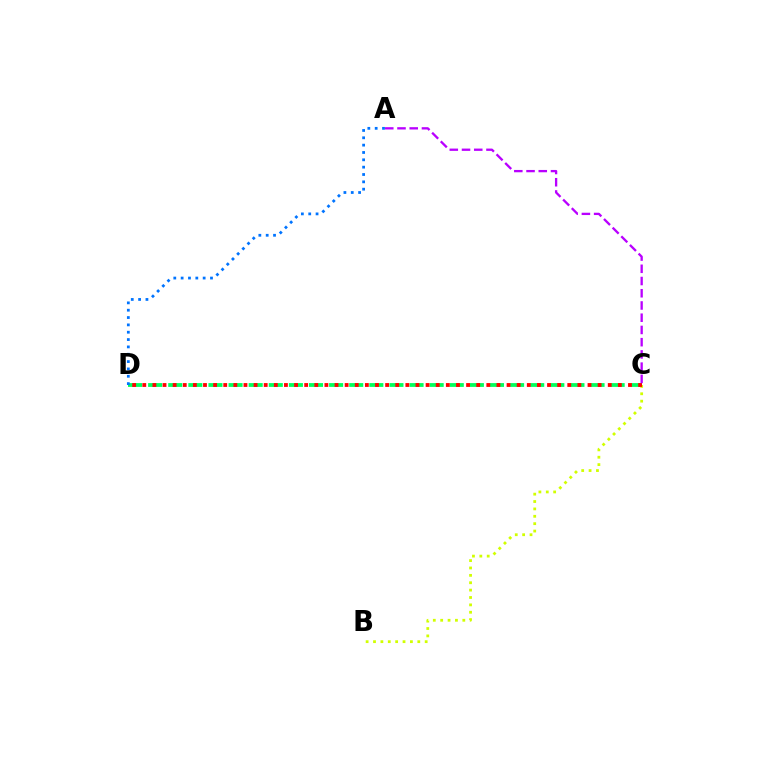{('C', 'D'): [{'color': '#00ff5c', 'line_style': 'dashed', 'thickness': 2.73}, {'color': '#ff0000', 'line_style': 'dotted', 'thickness': 2.75}], ('B', 'C'): [{'color': '#d1ff00', 'line_style': 'dotted', 'thickness': 2.01}], ('A', 'D'): [{'color': '#0074ff', 'line_style': 'dotted', 'thickness': 1.99}], ('A', 'C'): [{'color': '#b900ff', 'line_style': 'dashed', 'thickness': 1.66}]}